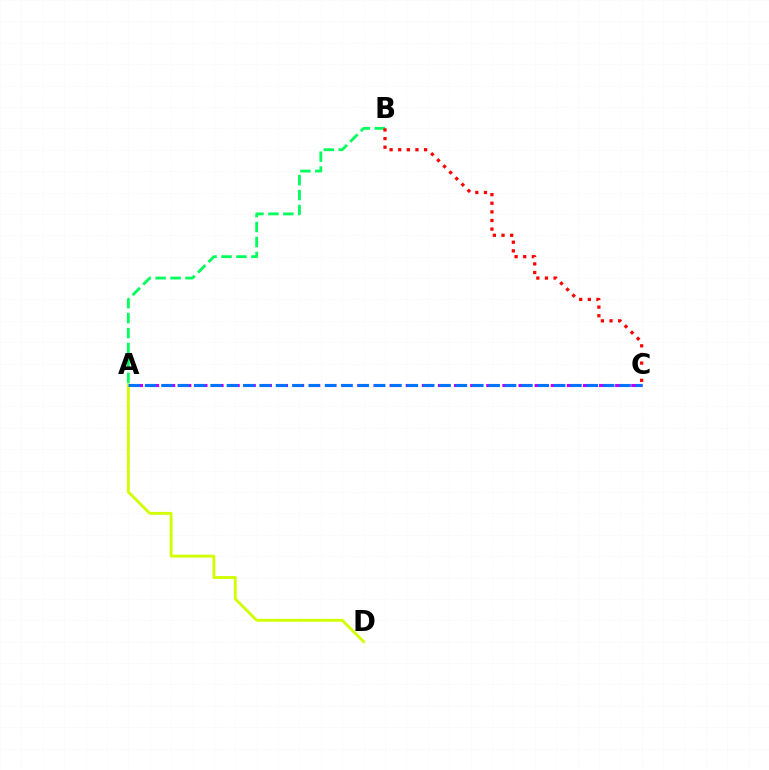{('A', 'B'): [{'color': '#00ff5c', 'line_style': 'dashed', 'thickness': 2.03}], ('A', 'C'): [{'color': '#b900ff', 'line_style': 'dashed', 'thickness': 2.19}, {'color': '#0074ff', 'line_style': 'dashed', 'thickness': 2.22}], ('A', 'D'): [{'color': '#d1ff00', 'line_style': 'solid', 'thickness': 2.07}], ('B', 'C'): [{'color': '#ff0000', 'line_style': 'dotted', 'thickness': 2.34}]}